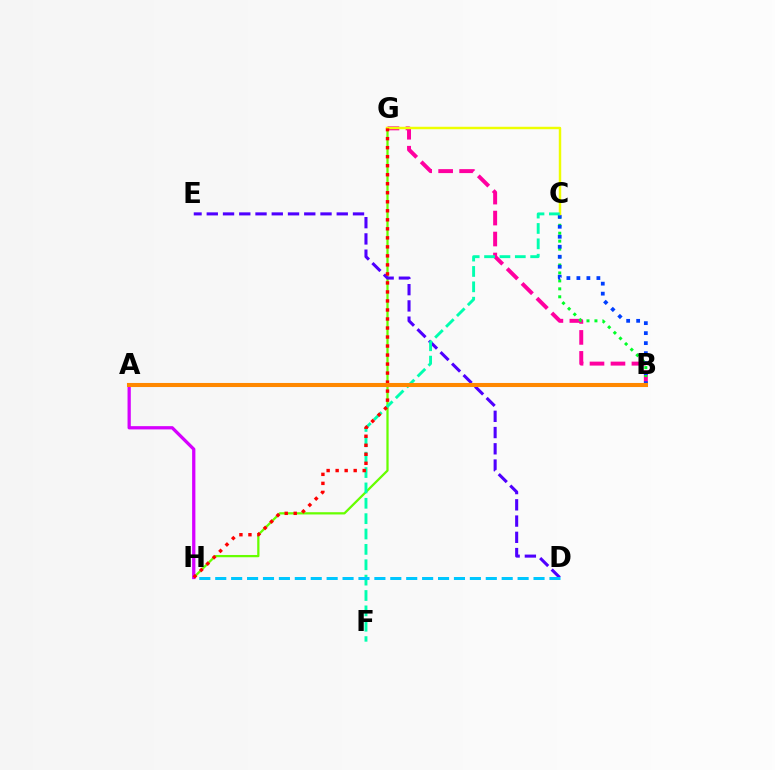{('B', 'G'): [{'color': '#ff00a0', 'line_style': 'dashed', 'thickness': 2.85}], ('G', 'H'): [{'color': '#66ff00', 'line_style': 'solid', 'thickness': 1.62}, {'color': '#ff0000', 'line_style': 'dotted', 'thickness': 2.45}], ('D', 'E'): [{'color': '#4f00ff', 'line_style': 'dashed', 'thickness': 2.21}], ('A', 'H'): [{'color': '#d600ff', 'line_style': 'solid', 'thickness': 2.35}], ('B', 'C'): [{'color': '#00ff27', 'line_style': 'dotted', 'thickness': 2.16}, {'color': '#003fff', 'line_style': 'dotted', 'thickness': 2.72}], ('C', 'G'): [{'color': '#eeff00', 'line_style': 'solid', 'thickness': 1.76}], ('C', 'F'): [{'color': '#00ffaf', 'line_style': 'dashed', 'thickness': 2.09}], ('D', 'H'): [{'color': '#00c7ff', 'line_style': 'dashed', 'thickness': 2.16}], ('A', 'B'): [{'color': '#ff8800', 'line_style': 'solid', 'thickness': 2.93}]}